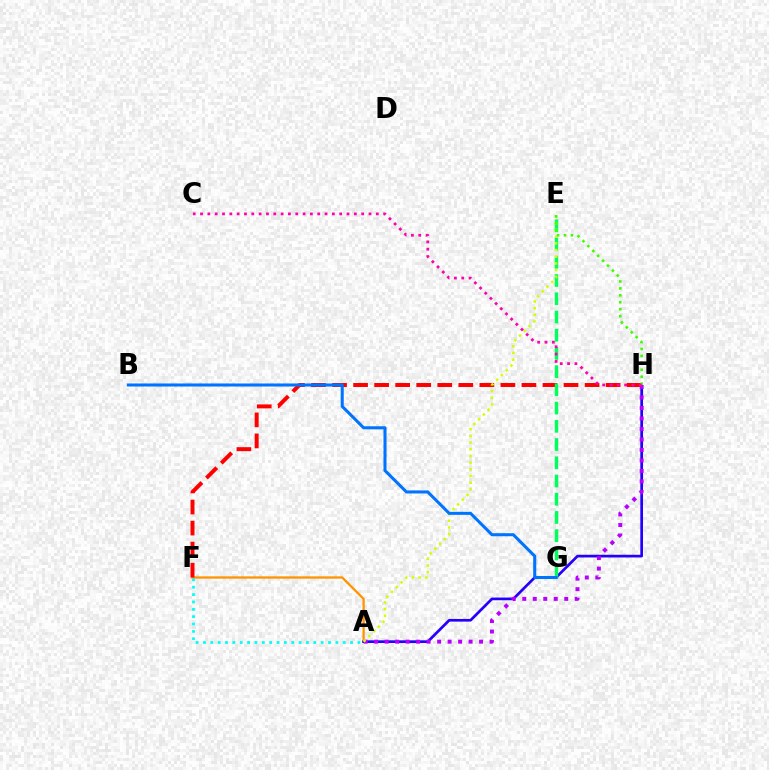{('A', 'F'): [{'color': '#ff9400', 'line_style': 'solid', 'thickness': 1.65}, {'color': '#00fff6', 'line_style': 'dotted', 'thickness': 2.0}], ('A', 'H'): [{'color': '#2500ff', 'line_style': 'solid', 'thickness': 1.95}, {'color': '#b900ff', 'line_style': 'dotted', 'thickness': 2.85}], ('F', 'H'): [{'color': '#ff0000', 'line_style': 'dashed', 'thickness': 2.86}], ('E', 'G'): [{'color': '#00ff5c', 'line_style': 'dashed', 'thickness': 2.48}], ('A', 'E'): [{'color': '#d1ff00', 'line_style': 'dotted', 'thickness': 1.82}], ('B', 'G'): [{'color': '#0074ff', 'line_style': 'solid', 'thickness': 2.2}], ('E', 'H'): [{'color': '#3dff00', 'line_style': 'dotted', 'thickness': 1.89}], ('C', 'H'): [{'color': '#ff00ac', 'line_style': 'dotted', 'thickness': 1.99}]}